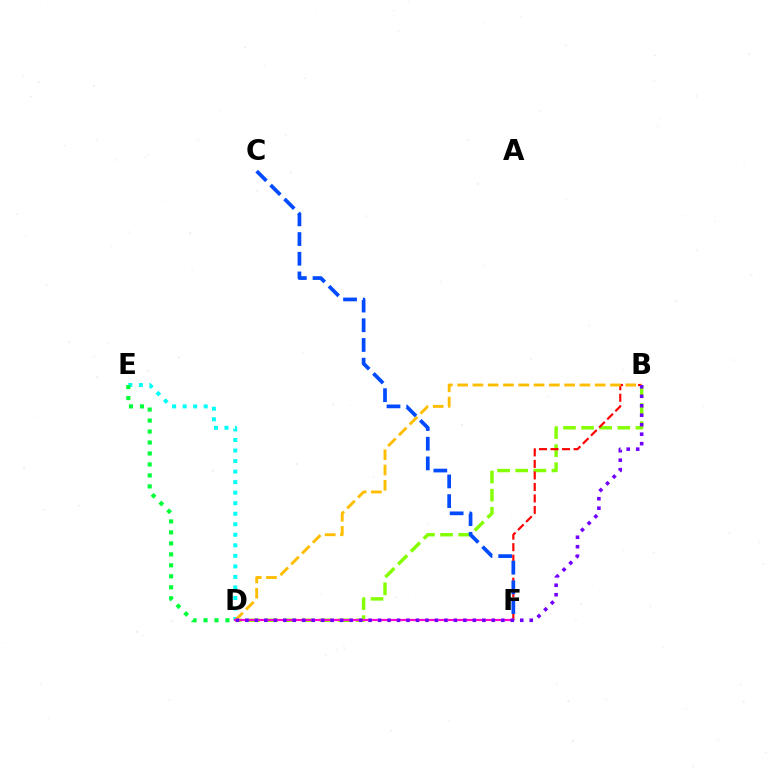{('B', 'D'): [{'color': '#84ff00', 'line_style': 'dashed', 'thickness': 2.46}, {'color': '#ffbd00', 'line_style': 'dashed', 'thickness': 2.08}, {'color': '#7200ff', 'line_style': 'dotted', 'thickness': 2.58}], ('D', 'E'): [{'color': '#00fff6', 'line_style': 'dotted', 'thickness': 2.86}, {'color': '#00ff39', 'line_style': 'dotted', 'thickness': 2.98}], ('B', 'F'): [{'color': '#ff0000', 'line_style': 'dashed', 'thickness': 1.56}], ('D', 'F'): [{'color': '#ff00cf', 'line_style': 'solid', 'thickness': 1.56}], ('C', 'F'): [{'color': '#004bff', 'line_style': 'dashed', 'thickness': 2.68}]}